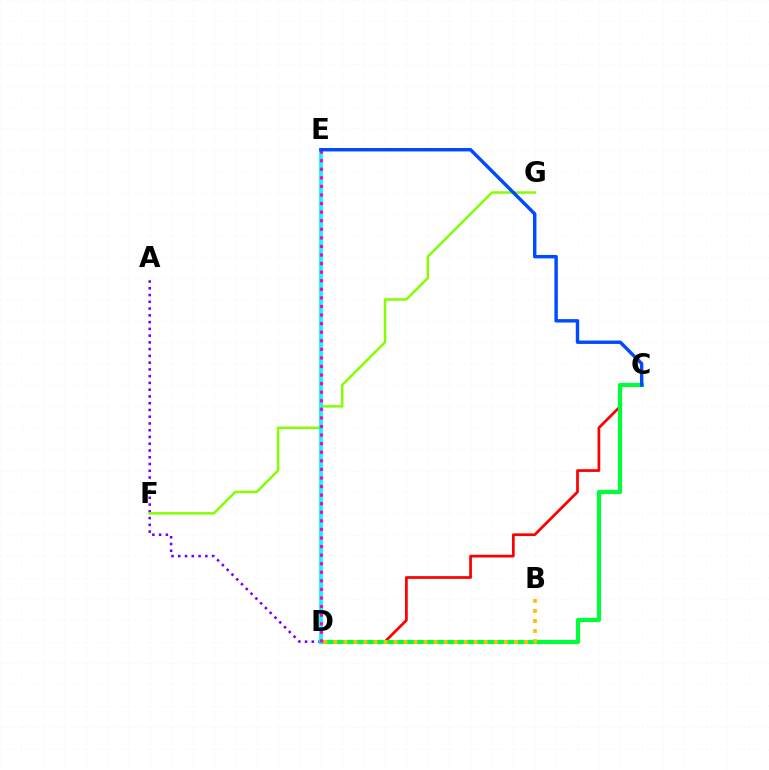{('C', 'D'): [{'color': '#ff0000', 'line_style': 'solid', 'thickness': 1.97}, {'color': '#00ff39', 'line_style': 'solid', 'thickness': 2.98}], ('A', 'D'): [{'color': '#7200ff', 'line_style': 'dotted', 'thickness': 1.84}], ('B', 'D'): [{'color': '#ffbd00', 'line_style': 'dotted', 'thickness': 2.73}], ('F', 'G'): [{'color': '#84ff00', 'line_style': 'solid', 'thickness': 1.79}], ('D', 'E'): [{'color': '#00fff6', 'line_style': 'solid', 'thickness': 2.69}, {'color': '#ff00cf', 'line_style': 'dotted', 'thickness': 2.33}], ('C', 'E'): [{'color': '#004bff', 'line_style': 'solid', 'thickness': 2.47}]}